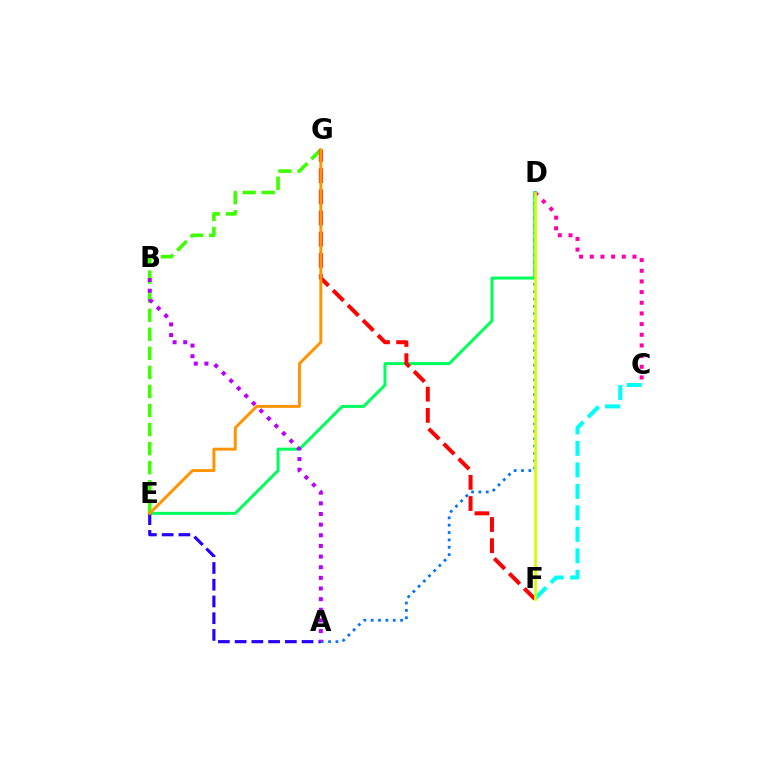{('E', 'G'): [{'color': '#3dff00', 'line_style': 'dashed', 'thickness': 2.59}, {'color': '#ff9400', 'line_style': 'solid', 'thickness': 2.12}], ('A', 'D'): [{'color': '#0074ff', 'line_style': 'dotted', 'thickness': 2.0}], ('D', 'E'): [{'color': '#00ff5c', 'line_style': 'solid', 'thickness': 2.15}], ('A', 'E'): [{'color': '#2500ff', 'line_style': 'dashed', 'thickness': 2.27}], ('F', 'G'): [{'color': '#ff0000', 'line_style': 'dashed', 'thickness': 2.88}], ('A', 'B'): [{'color': '#b900ff', 'line_style': 'dotted', 'thickness': 2.89}], ('C', 'F'): [{'color': '#00fff6', 'line_style': 'dashed', 'thickness': 2.92}], ('C', 'D'): [{'color': '#ff00ac', 'line_style': 'dotted', 'thickness': 2.9}], ('D', 'F'): [{'color': '#d1ff00', 'line_style': 'solid', 'thickness': 1.97}]}